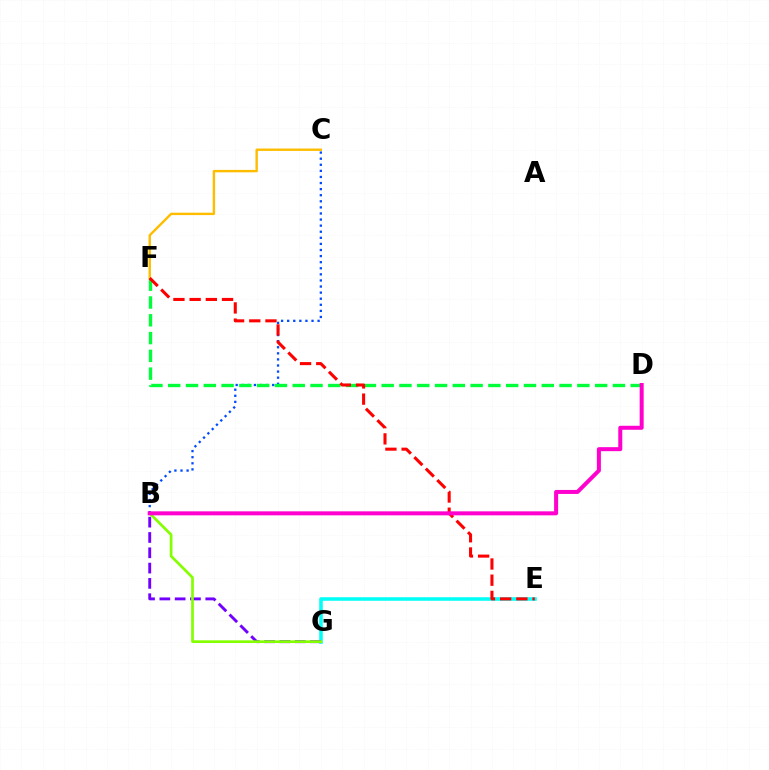{('E', 'G'): [{'color': '#00fff6', 'line_style': 'solid', 'thickness': 2.56}], ('B', 'G'): [{'color': '#7200ff', 'line_style': 'dashed', 'thickness': 2.08}, {'color': '#84ff00', 'line_style': 'solid', 'thickness': 1.95}], ('C', 'F'): [{'color': '#ffbd00', 'line_style': 'solid', 'thickness': 1.73}], ('B', 'C'): [{'color': '#004bff', 'line_style': 'dotted', 'thickness': 1.65}], ('D', 'F'): [{'color': '#00ff39', 'line_style': 'dashed', 'thickness': 2.42}], ('E', 'F'): [{'color': '#ff0000', 'line_style': 'dashed', 'thickness': 2.2}], ('B', 'D'): [{'color': '#ff00cf', 'line_style': 'solid', 'thickness': 2.88}]}